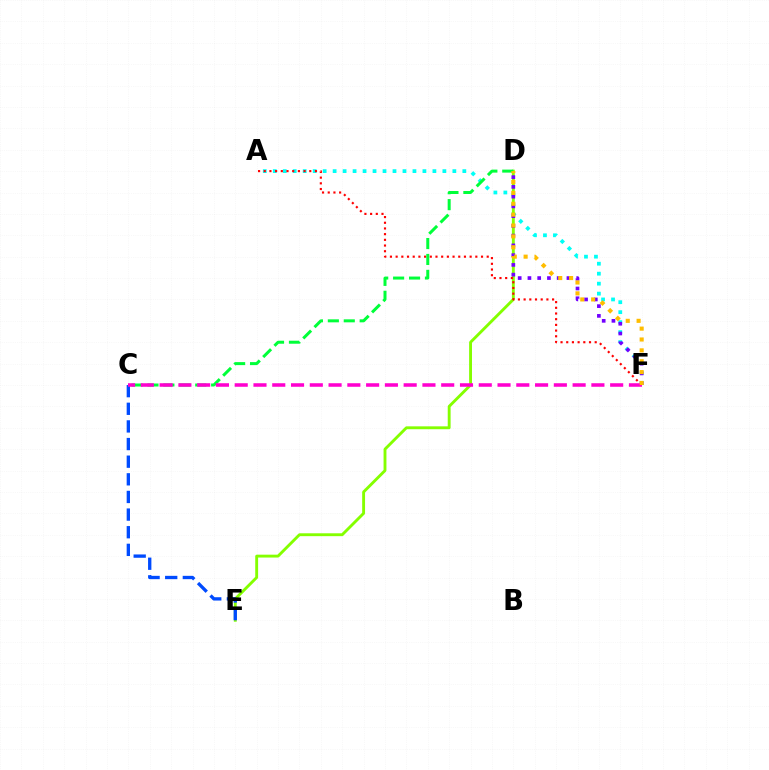{('A', 'F'): [{'color': '#00fff6', 'line_style': 'dotted', 'thickness': 2.71}, {'color': '#ff0000', 'line_style': 'dotted', 'thickness': 1.55}], ('D', 'E'): [{'color': '#84ff00', 'line_style': 'solid', 'thickness': 2.07}], ('D', 'F'): [{'color': '#7200ff', 'line_style': 'dotted', 'thickness': 2.65}, {'color': '#ffbd00', 'line_style': 'dotted', 'thickness': 2.95}], ('C', 'E'): [{'color': '#004bff', 'line_style': 'dashed', 'thickness': 2.4}], ('C', 'D'): [{'color': '#00ff39', 'line_style': 'dashed', 'thickness': 2.16}], ('C', 'F'): [{'color': '#ff00cf', 'line_style': 'dashed', 'thickness': 2.55}]}